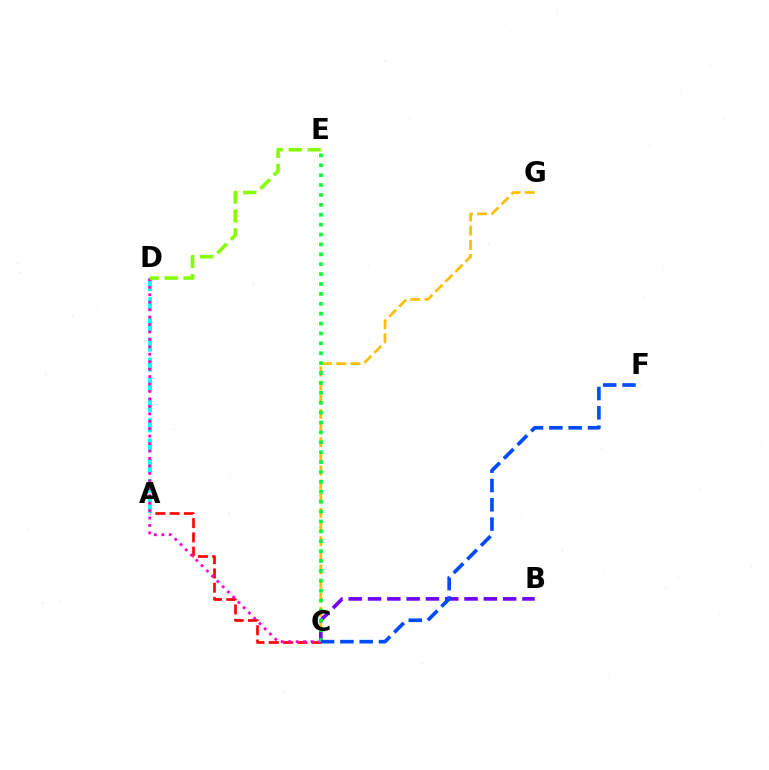{('C', 'G'): [{'color': '#ffbd00', 'line_style': 'dashed', 'thickness': 1.92}], ('A', 'C'): [{'color': '#ff0000', 'line_style': 'dashed', 'thickness': 1.94}], ('A', 'D'): [{'color': '#00fff6', 'line_style': 'dashed', 'thickness': 2.74}], ('C', 'D'): [{'color': '#ff00cf', 'line_style': 'dotted', 'thickness': 2.02}], ('B', 'C'): [{'color': '#7200ff', 'line_style': 'dashed', 'thickness': 2.62}], ('C', 'E'): [{'color': '#00ff39', 'line_style': 'dotted', 'thickness': 2.69}], ('D', 'E'): [{'color': '#84ff00', 'line_style': 'dashed', 'thickness': 2.57}], ('C', 'F'): [{'color': '#004bff', 'line_style': 'dashed', 'thickness': 2.62}]}